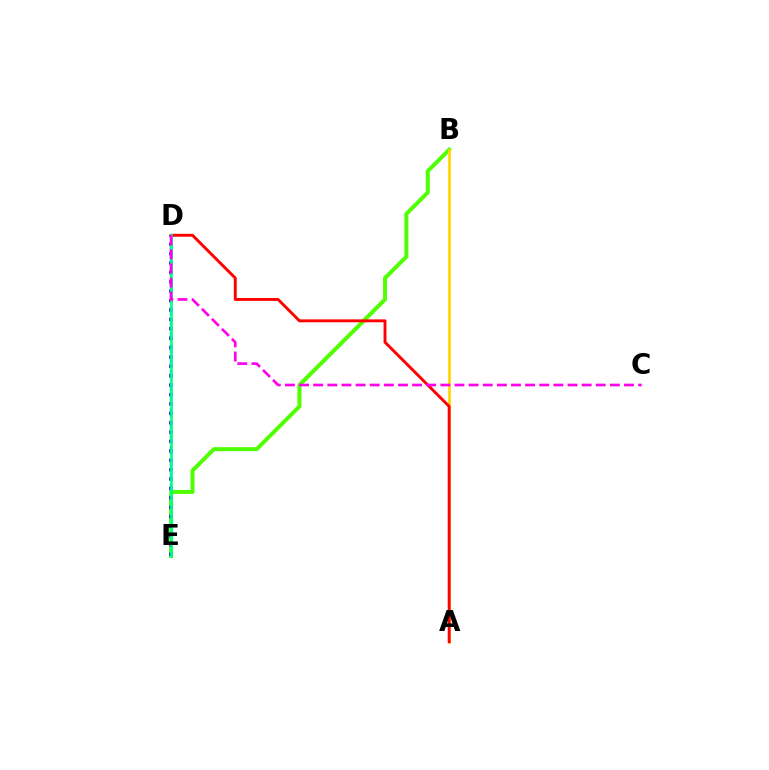{('D', 'E'): [{'color': '#009eff', 'line_style': 'dashed', 'thickness': 1.72}, {'color': '#3700ff', 'line_style': 'dotted', 'thickness': 2.55}, {'color': '#00ff86', 'line_style': 'solid', 'thickness': 1.93}], ('B', 'E'): [{'color': '#4fff00', 'line_style': 'solid', 'thickness': 2.86}], ('A', 'B'): [{'color': '#ffd500', 'line_style': 'solid', 'thickness': 1.95}], ('A', 'D'): [{'color': '#ff0000', 'line_style': 'solid', 'thickness': 2.1}], ('C', 'D'): [{'color': '#ff00ed', 'line_style': 'dashed', 'thickness': 1.92}]}